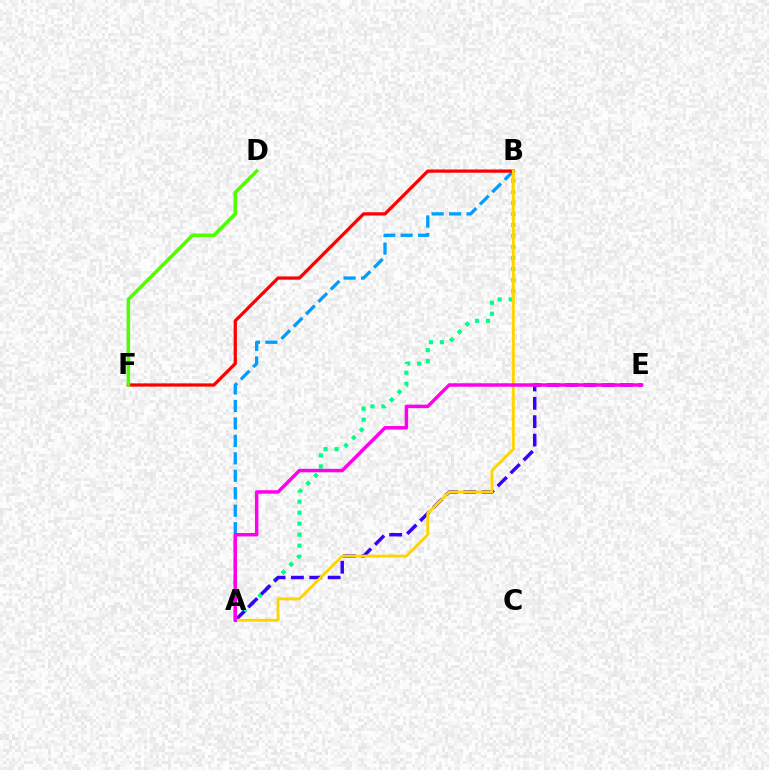{('A', 'B'): [{'color': '#009eff', 'line_style': 'dashed', 'thickness': 2.37}, {'color': '#00ff86', 'line_style': 'dotted', 'thickness': 2.99}, {'color': '#ffd500', 'line_style': 'solid', 'thickness': 2.09}], ('B', 'F'): [{'color': '#ff0000', 'line_style': 'solid', 'thickness': 2.34}], ('A', 'E'): [{'color': '#3700ff', 'line_style': 'dashed', 'thickness': 2.49}, {'color': '#ff00ed', 'line_style': 'solid', 'thickness': 2.5}], ('D', 'F'): [{'color': '#4fff00', 'line_style': 'solid', 'thickness': 2.53}]}